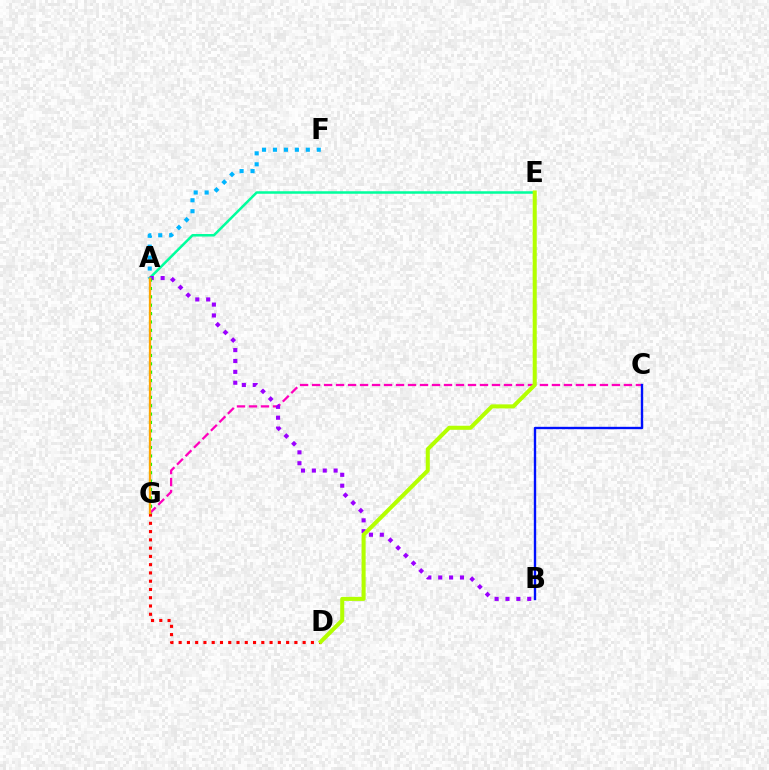{('D', 'G'): [{'color': '#ff0000', 'line_style': 'dotted', 'thickness': 2.25}], ('C', 'G'): [{'color': '#ff00bd', 'line_style': 'dashed', 'thickness': 1.63}], ('A', 'E'): [{'color': '#00ff9d', 'line_style': 'solid', 'thickness': 1.81}], ('A', 'B'): [{'color': '#9b00ff', 'line_style': 'dotted', 'thickness': 2.95}], ('B', 'C'): [{'color': '#0010ff', 'line_style': 'solid', 'thickness': 1.71}], ('D', 'E'): [{'color': '#b3ff00', 'line_style': 'solid', 'thickness': 2.91}], ('A', 'G'): [{'color': '#08ff00', 'line_style': 'dotted', 'thickness': 2.28}, {'color': '#ffa500', 'line_style': 'solid', 'thickness': 1.63}], ('A', 'F'): [{'color': '#00b5ff', 'line_style': 'dotted', 'thickness': 2.98}]}